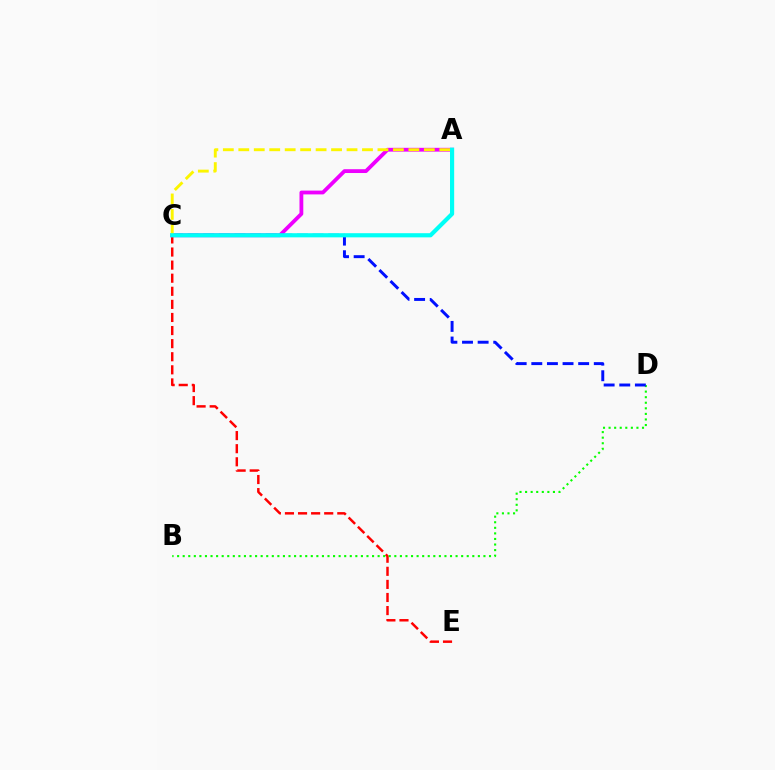{('C', 'E'): [{'color': '#ff0000', 'line_style': 'dashed', 'thickness': 1.78}], ('B', 'D'): [{'color': '#08ff00', 'line_style': 'dotted', 'thickness': 1.51}], ('A', 'C'): [{'color': '#ee00ff', 'line_style': 'solid', 'thickness': 2.74}, {'color': '#fcf500', 'line_style': 'dashed', 'thickness': 2.1}, {'color': '#00fff6', 'line_style': 'solid', 'thickness': 2.99}], ('C', 'D'): [{'color': '#0010ff', 'line_style': 'dashed', 'thickness': 2.12}]}